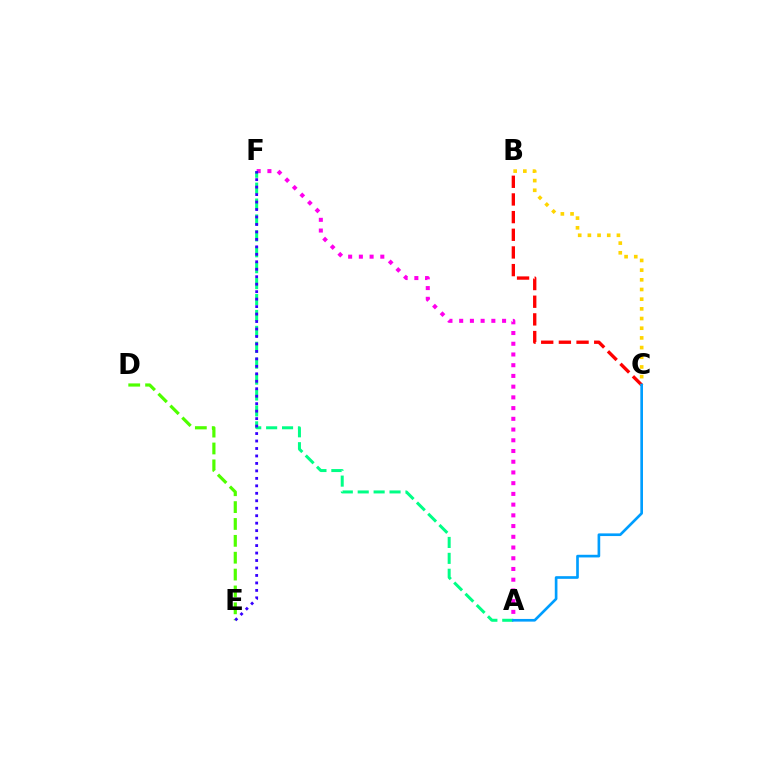{('A', 'F'): [{'color': '#ff00ed', 'line_style': 'dotted', 'thickness': 2.91}, {'color': '#00ff86', 'line_style': 'dashed', 'thickness': 2.16}], ('B', 'C'): [{'color': '#ff0000', 'line_style': 'dashed', 'thickness': 2.4}, {'color': '#ffd500', 'line_style': 'dotted', 'thickness': 2.63}], ('D', 'E'): [{'color': '#4fff00', 'line_style': 'dashed', 'thickness': 2.29}], ('E', 'F'): [{'color': '#3700ff', 'line_style': 'dotted', 'thickness': 2.03}], ('A', 'C'): [{'color': '#009eff', 'line_style': 'solid', 'thickness': 1.92}]}